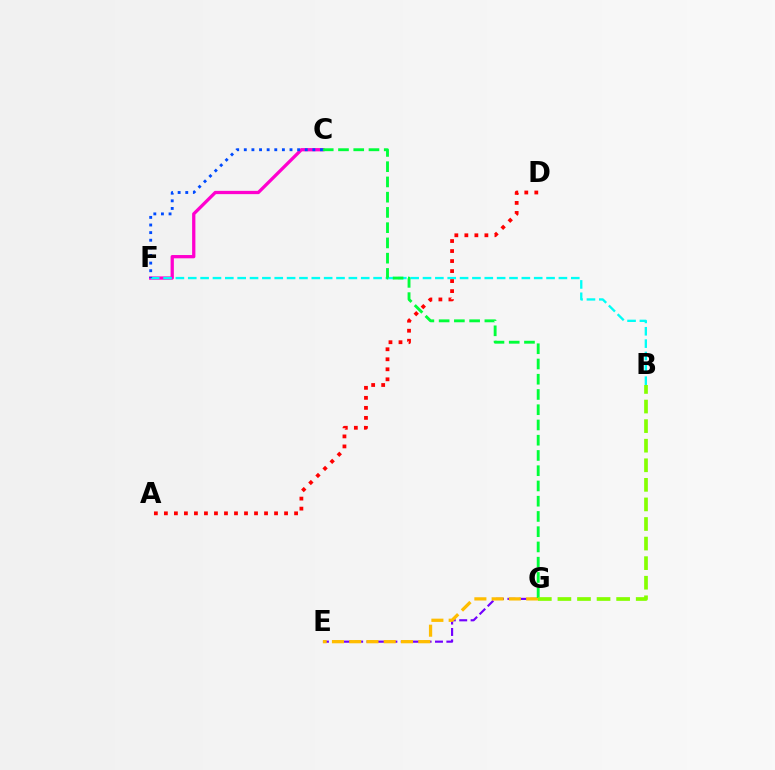{('C', 'F'): [{'color': '#ff00cf', 'line_style': 'solid', 'thickness': 2.36}, {'color': '#004bff', 'line_style': 'dotted', 'thickness': 2.07}], ('B', 'F'): [{'color': '#00fff6', 'line_style': 'dashed', 'thickness': 1.68}], ('E', 'G'): [{'color': '#7200ff', 'line_style': 'dashed', 'thickness': 1.55}, {'color': '#ffbd00', 'line_style': 'dashed', 'thickness': 2.35}], ('C', 'G'): [{'color': '#00ff39', 'line_style': 'dashed', 'thickness': 2.07}], ('A', 'D'): [{'color': '#ff0000', 'line_style': 'dotted', 'thickness': 2.72}], ('B', 'G'): [{'color': '#84ff00', 'line_style': 'dashed', 'thickness': 2.66}]}